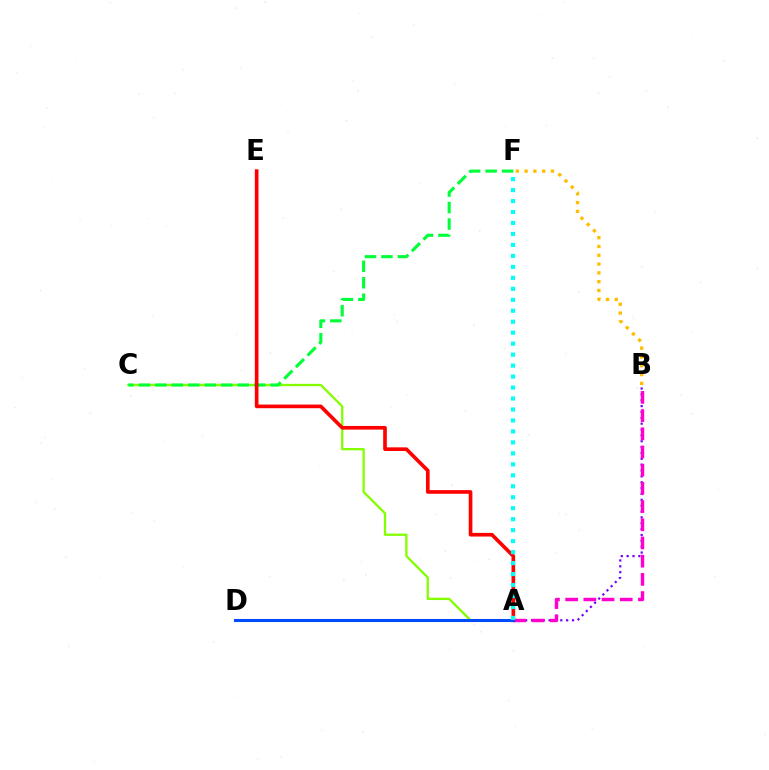{('A', 'C'): [{'color': '#84ff00', 'line_style': 'solid', 'thickness': 1.65}], ('A', 'B'): [{'color': '#7200ff', 'line_style': 'dotted', 'thickness': 1.59}, {'color': '#ff00cf', 'line_style': 'dashed', 'thickness': 2.47}], ('B', 'F'): [{'color': '#ffbd00', 'line_style': 'dotted', 'thickness': 2.39}], ('C', 'F'): [{'color': '#00ff39', 'line_style': 'dashed', 'thickness': 2.24}], ('A', 'E'): [{'color': '#ff0000', 'line_style': 'solid', 'thickness': 2.63}], ('A', 'D'): [{'color': '#004bff', 'line_style': 'solid', 'thickness': 2.2}], ('A', 'F'): [{'color': '#00fff6', 'line_style': 'dotted', 'thickness': 2.98}]}